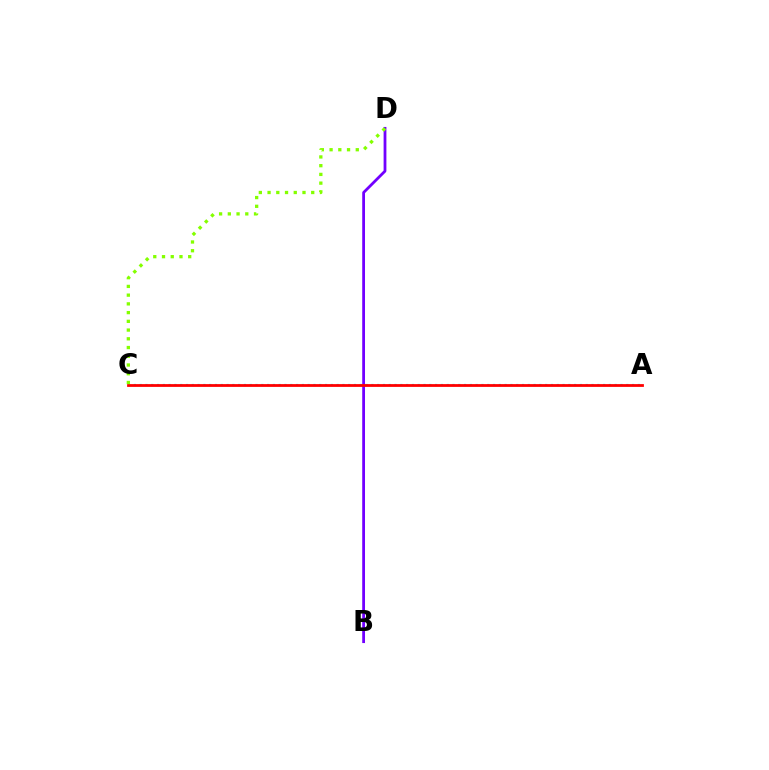{('B', 'D'): [{'color': '#7200ff', 'line_style': 'solid', 'thickness': 2.01}], ('A', 'C'): [{'color': '#00fff6', 'line_style': 'dotted', 'thickness': 1.57}, {'color': '#ff0000', 'line_style': 'solid', 'thickness': 2.0}], ('C', 'D'): [{'color': '#84ff00', 'line_style': 'dotted', 'thickness': 2.37}]}